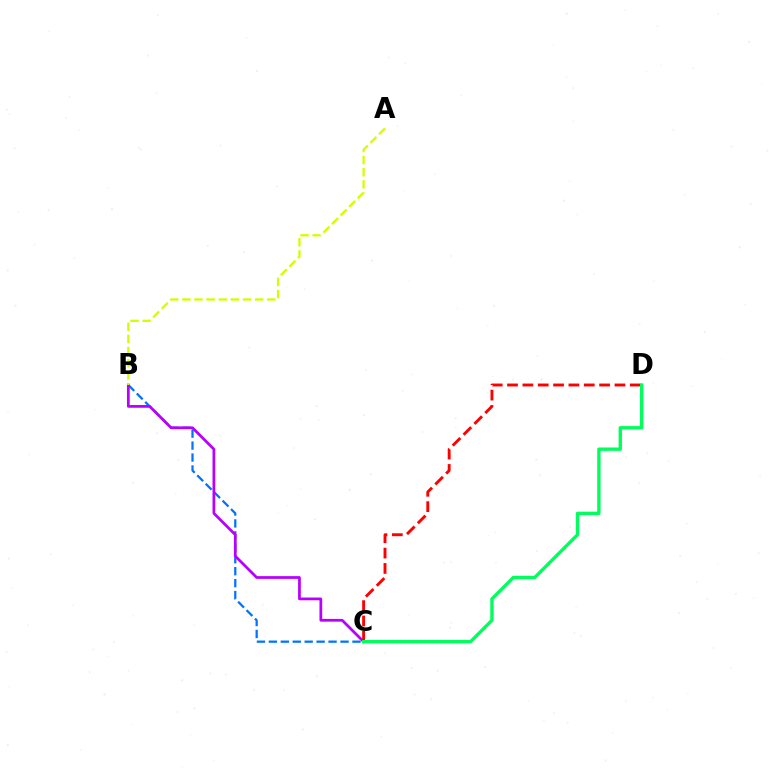{('B', 'C'): [{'color': '#0074ff', 'line_style': 'dashed', 'thickness': 1.62}, {'color': '#b900ff', 'line_style': 'solid', 'thickness': 1.98}], ('C', 'D'): [{'color': '#ff0000', 'line_style': 'dashed', 'thickness': 2.08}, {'color': '#00ff5c', 'line_style': 'solid', 'thickness': 2.41}], ('A', 'B'): [{'color': '#d1ff00', 'line_style': 'dashed', 'thickness': 1.65}]}